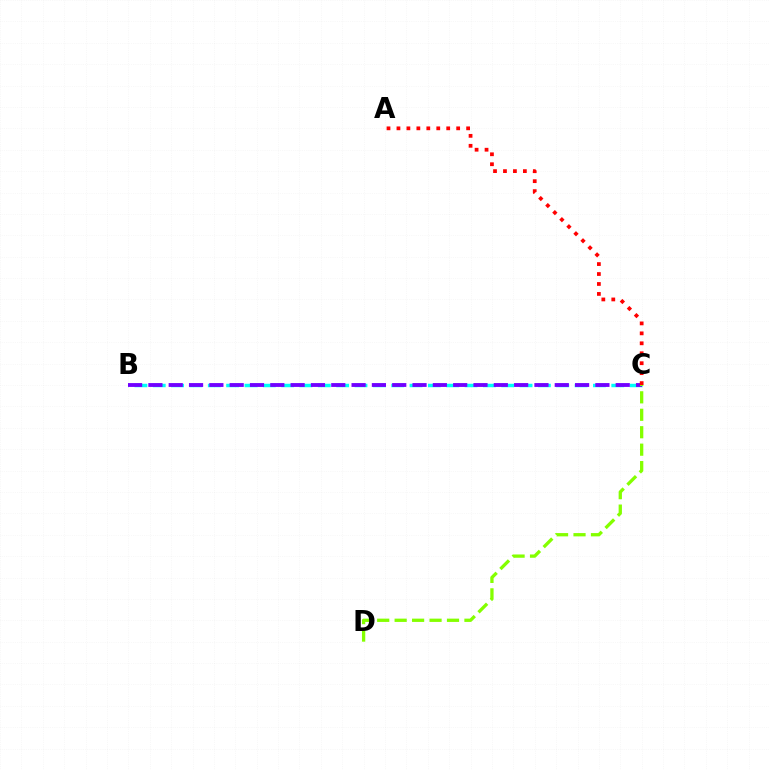{('B', 'C'): [{'color': '#00fff6', 'line_style': 'dashed', 'thickness': 2.49}, {'color': '#7200ff', 'line_style': 'dashed', 'thickness': 2.76}], ('C', 'D'): [{'color': '#84ff00', 'line_style': 'dashed', 'thickness': 2.37}], ('A', 'C'): [{'color': '#ff0000', 'line_style': 'dotted', 'thickness': 2.7}]}